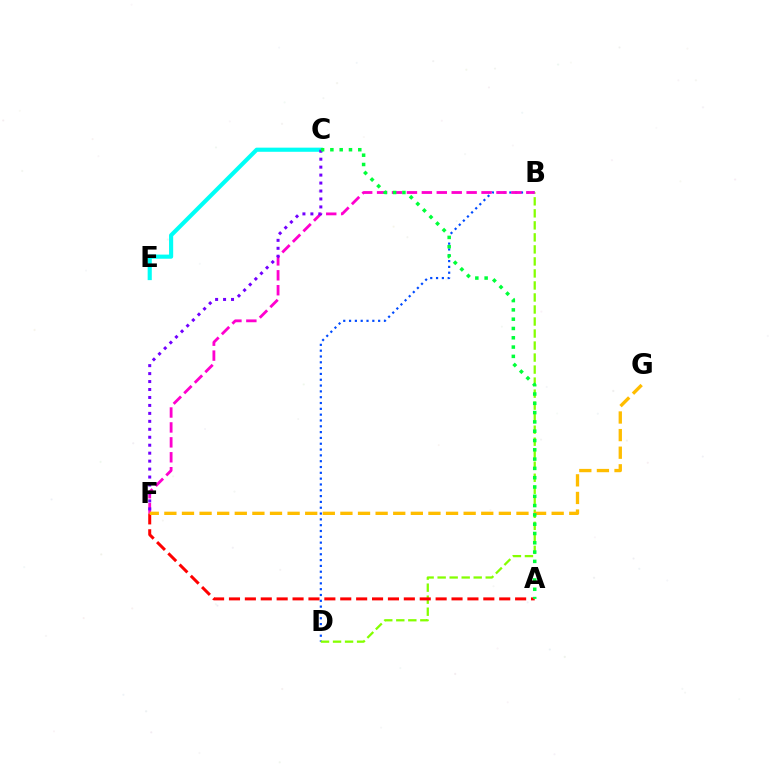{('B', 'D'): [{'color': '#004bff', 'line_style': 'dotted', 'thickness': 1.58}, {'color': '#84ff00', 'line_style': 'dashed', 'thickness': 1.63}], ('A', 'F'): [{'color': '#ff0000', 'line_style': 'dashed', 'thickness': 2.16}], ('B', 'F'): [{'color': '#ff00cf', 'line_style': 'dashed', 'thickness': 2.03}], ('F', 'G'): [{'color': '#ffbd00', 'line_style': 'dashed', 'thickness': 2.39}], ('C', 'E'): [{'color': '#00fff6', 'line_style': 'solid', 'thickness': 2.97}], ('C', 'F'): [{'color': '#7200ff', 'line_style': 'dotted', 'thickness': 2.16}], ('A', 'C'): [{'color': '#00ff39', 'line_style': 'dotted', 'thickness': 2.53}]}